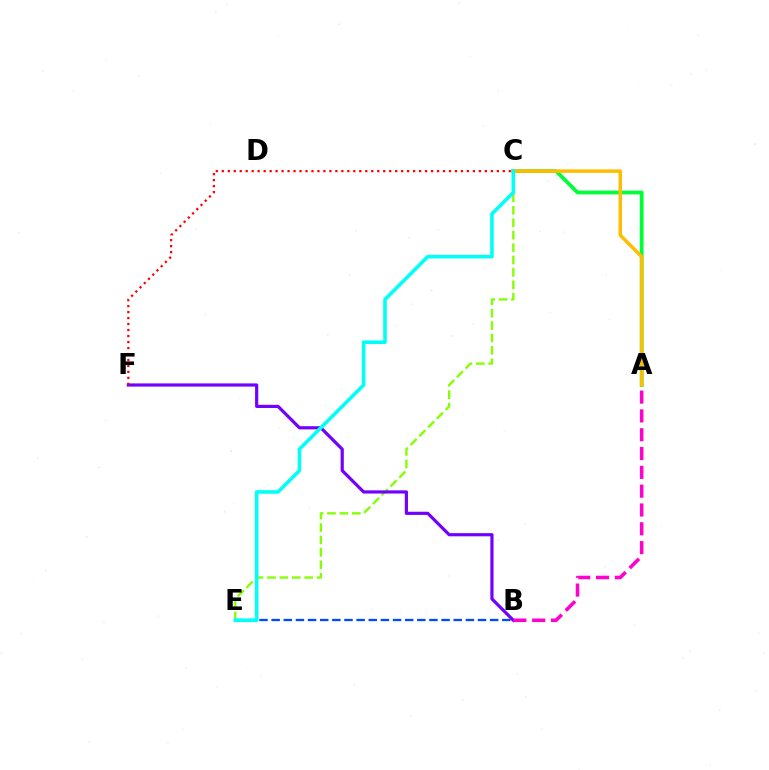{('C', 'E'): [{'color': '#84ff00', 'line_style': 'dashed', 'thickness': 1.69}, {'color': '#00fff6', 'line_style': 'solid', 'thickness': 2.58}], ('B', 'F'): [{'color': '#7200ff', 'line_style': 'solid', 'thickness': 2.29}], ('A', 'C'): [{'color': '#00ff39', 'line_style': 'solid', 'thickness': 2.72}, {'color': '#ffbd00', 'line_style': 'solid', 'thickness': 2.5}], ('B', 'E'): [{'color': '#004bff', 'line_style': 'dashed', 'thickness': 1.65}], ('C', 'F'): [{'color': '#ff0000', 'line_style': 'dotted', 'thickness': 1.62}], ('A', 'B'): [{'color': '#ff00cf', 'line_style': 'dashed', 'thickness': 2.56}]}